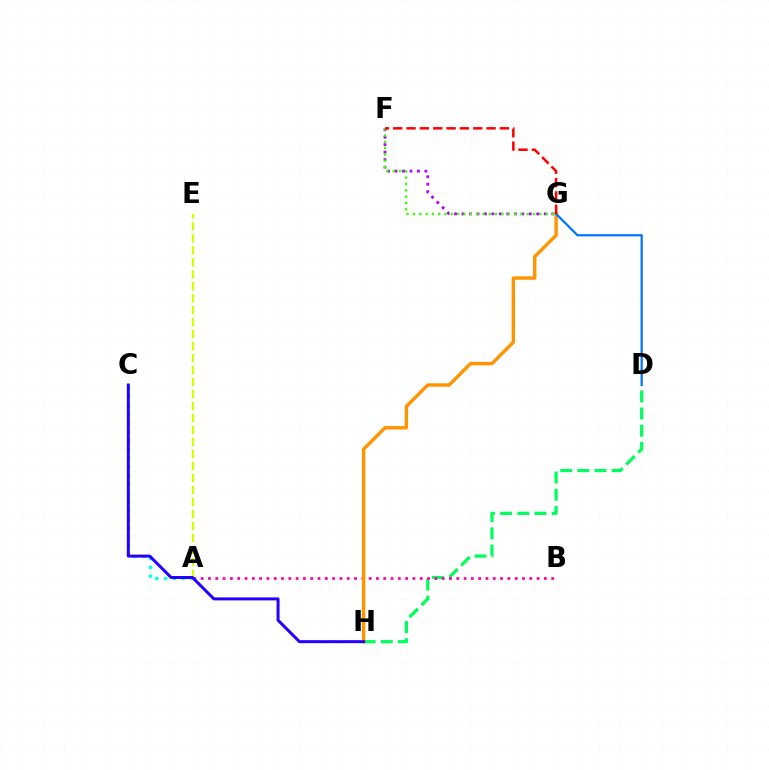{('D', 'H'): [{'color': '#00ff5c', 'line_style': 'dashed', 'thickness': 2.33}], ('A', 'B'): [{'color': '#ff00ac', 'line_style': 'dotted', 'thickness': 1.98}], ('F', 'G'): [{'color': '#b900ff', 'line_style': 'dotted', 'thickness': 2.03}, {'color': '#3dff00', 'line_style': 'dotted', 'thickness': 1.72}, {'color': '#ff0000', 'line_style': 'dashed', 'thickness': 1.81}], ('G', 'H'): [{'color': '#ff9400', 'line_style': 'solid', 'thickness': 2.46}], ('D', 'G'): [{'color': '#0074ff', 'line_style': 'solid', 'thickness': 1.61}], ('A', 'C'): [{'color': '#00fff6', 'line_style': 'dotted', 'thickness': 2.38}], ('A', 'E'): [{'color': '#d1ff00', 'line_style': 'dashed', 'thickness': 1.63}], ('C', 'H'): [{'color': '#2500ff', 'line_style': 'solid', 'thickness': 2.15}]}